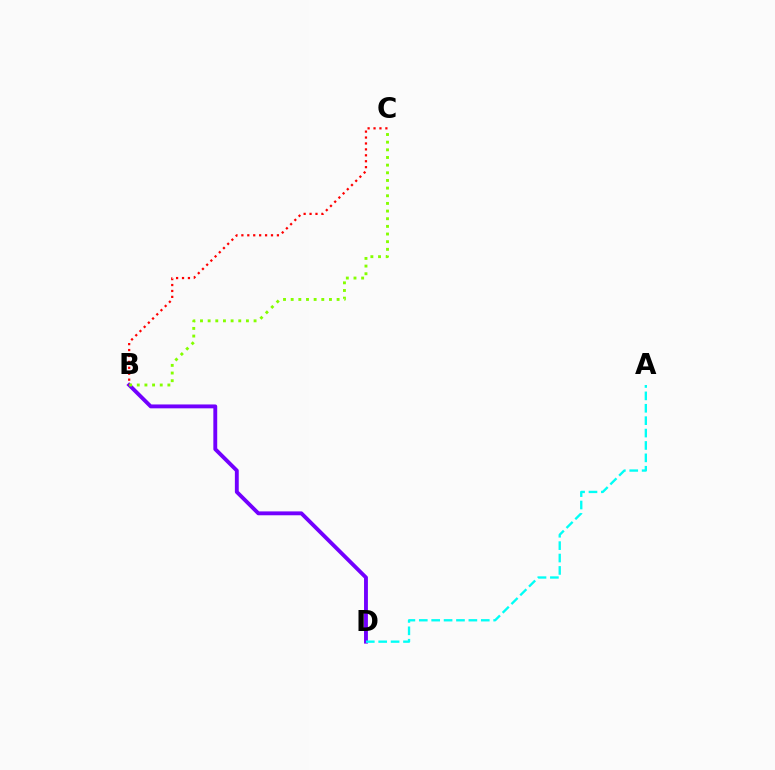{('B', 'D'): [{'color': '#7200ff', 'line_style': 'solid', 'thickness': 2.79}], ('A', 'D'): [{'color': '#00fff6', 'line_style': 'dashed', 'thickness': 1.68}], ('B', 'C'): [{'color': '#ff0000', 'line_style': 'dotted', 'thickness': 1.61}, {'color': '#84ff00', 'line_style': 'dotted', 'thickness': 2.08}]}